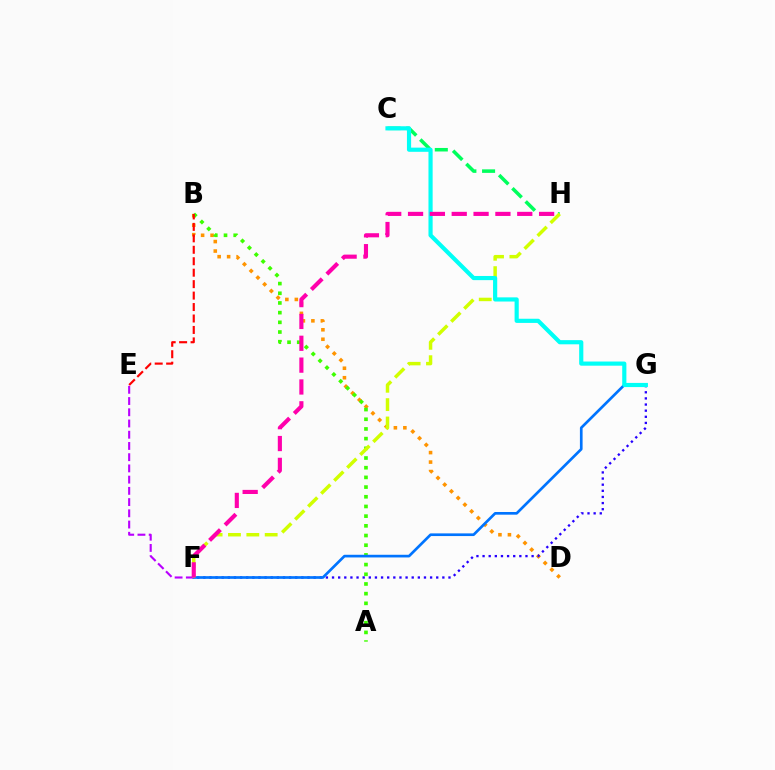{('B', 'D'): [{'color': '#ff9400', 'line_style': 'dotted', 'thickness': 2.58}], ('A', 'B'): [{'color': '#3dff00', 'line_style': 'dotted', 'thickness': 2.63}], ('C', 'H'): [{'color': '#00ff5c', 'line_style': 'dashed', 'thickness': 2.54}], ('F', 'G'): [{'color': '#2500ff', 'line_style': 'dotted', 'thickness': 1.67}, {'color': '#0074ff', 'line_style': 'solid', 'thickness': 1.93}], ('E', 'F'): [{'color': '#b900ff', 'line_style': 'dashed', 'thickness': 1.53}], ('F', 'H'): [{'color': '#d1ff00', 'line_style': 'dashed', 'thickness': 2.49}, {'color': '#ff00ac', 'line_style': 'dashed', 'thickness': 2.97}], ('C', 'G'): [{'color': '#00fff6', 'line_style': 'solid', 'thickness': 3.0}], ('B', 'E'): [{'color': '#ff0000', 'line_style': 'dashed', 'thickness': 1.56}]}